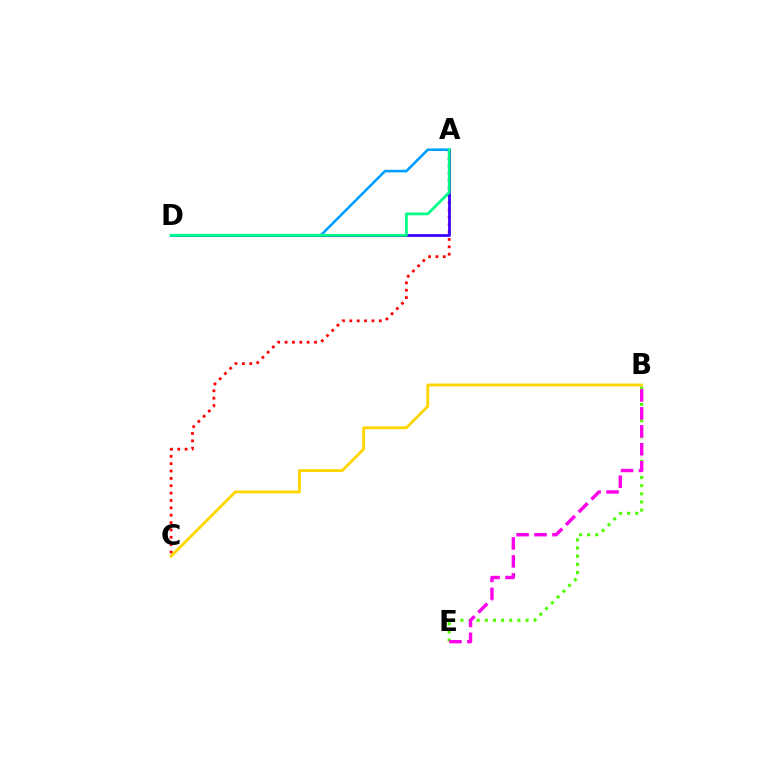{('A', 'C'): [{'color': '#ff0000', 'line_style': 'dotted', 'thickness': 2.0}], ('B', 'E'): [{'color': '#4fff00', 'line_style': 'dotted', 'thickness': 2.21}, {'color': '#ff00ed', 'line_style': 'dashed', 'thickness': 2.44}], ('A', 'D'): [{'color': '#3700ff', 'line_style': 'solid', 'thickness': 1.98}, {'color': '#009eff', 'line_style': 'solid', 'thickness': 1.87}, {'color': '#00ff86', 'line_style': 'solid', 'thickness': 1.96}], ('B', 'C'): [{'color': '#ffd500', 'line_style': 'solid', 'thickness': 2.06}]}